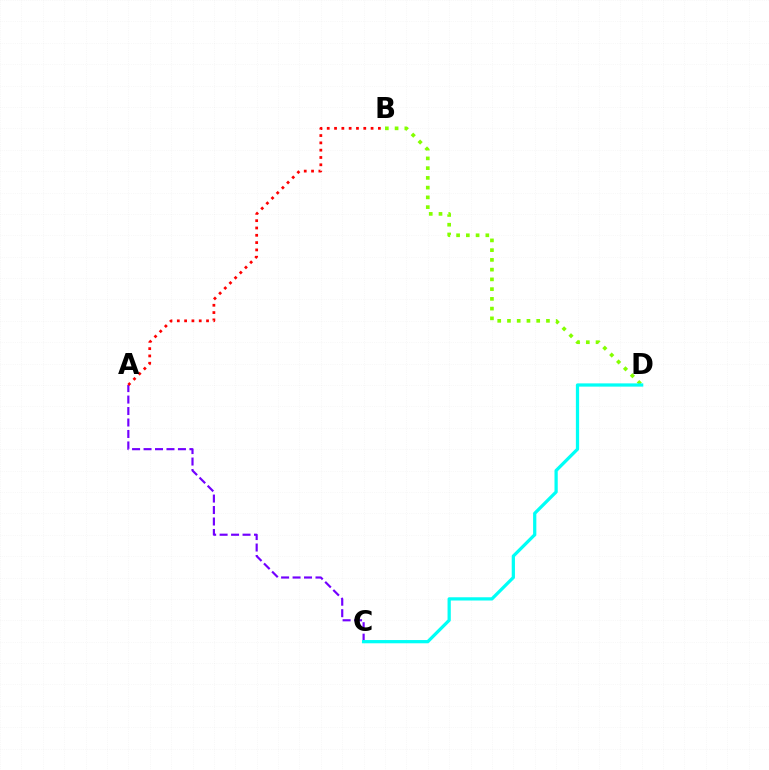{('B', 'D'): [{'color': '#84ff00', 'line_style': 'dotted', 'thickness': 2.65}], ('A', 'C'): [{'color': '#7200ff', 'line_style': 'dashed', 'thickness': 1.56}], ('A', 'B'): [{'color': '#ff0000', 'line_style': 'dotted', 'thickness': 1.99}], ('C', 'D'): [{'color': '#00fff6', 'line_style': 'solid', 'thickness': 2.34}]}